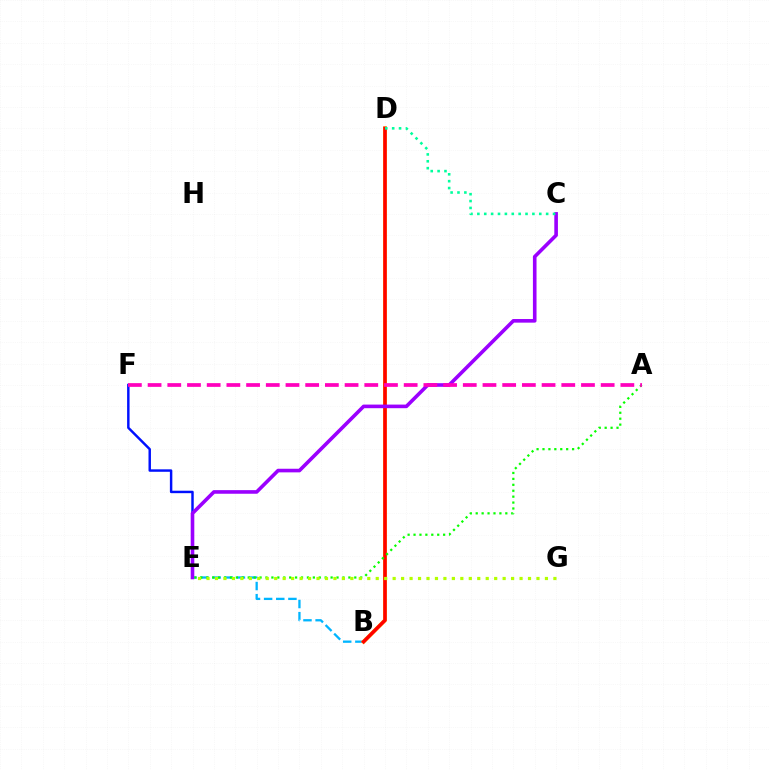{('B', 'E'): [{'color': '#00b5ff', 'line_style': 'dashed', 'thickness': 1.65}], ('B', 'D'): [{'color': '#ffa500', 'line_style': 'solid', 'thickness': 2.79}, {'color': '#ff0000', 'line_style': 'solid', 'thickness': 2.44}], ('E', 'F'): [{'color': '#0010ff', 'line_style': 'solid', 'thickness': 1.77}], ('C', 'E'): [{'color': '#9b00ff', 'line_style': 'solid', 'thickness': 2.6}], ('A', 'E'): [{'color': '#08ff00', 'line_style': 'dotted', 'thickness': 1.61}], ('A', 'F'): [{'color': '#ff00bd', 'line_style': 'dashed', 'thickness': 2.68}], ('C', 'D'): [{'color': '#00ff9d', 'line_style': 'dotted', 'thickness': 1.87}], ('E', 'G'): [{'color': '#b3ff00', 'line_style': 'dotted', 'thickness': 2.3}]}